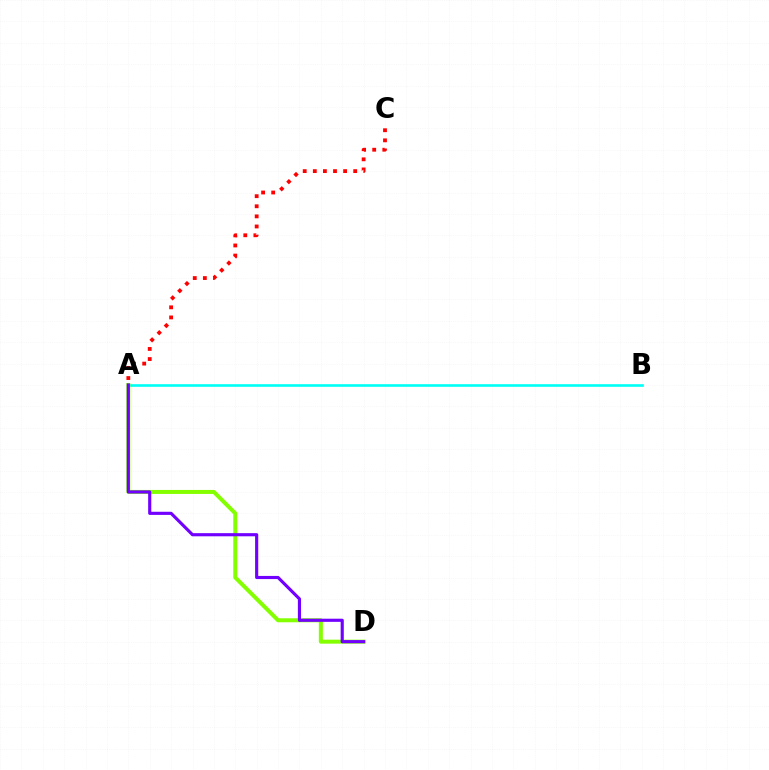{('A', 'B'): [{'color': '#00fff6', 'line_style': 'solid', 'thickness': 1.89}], ('A', 'D'): [{'color': '#84ff00', 'line_style': 'solid', 'thickness': 2.87}, {'color': '#7200ff', 'line_style': 'solid', 'thickness': 2.26}], ('A', 'C'): [{'color': '#ff0000', 'line_style': 'dotted', 'thickness': 2.74}]}